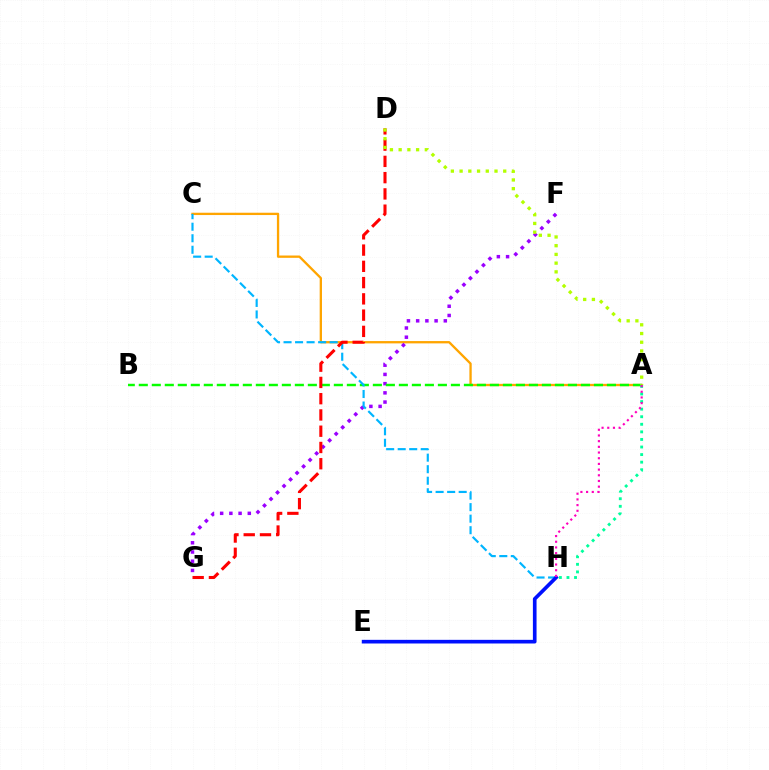{('A', 'C'): [{'color': '#ffa500', 'line_style': 'solid', 'thickness': 1.67}], ('F', 'G'): [{'color': '#9b00ff', 'line_style': 'dotted', 'thickness': 2.5}], ('A', 'B'): [{'color': '#08ff00', 'line_style': 'dashed', 'thickness': 1.77}], ('C', 'H'): [{'color': '#00b5ff', 'line_style': 'dashed', 'thickness': 1.57}], ('E', 'H'): [{'color': '#0010ff', 'line_style': 'solid', 'thickness': 2.63}], ('D', 'G'): [{'color': '#ff0000', 'line_style': 'dashed', 'thickness': 2.21}], ('A', 'H'): [{'color': '#00ff9d', 'line_style': 'dotted', 'thickness': 2.06}, {'color': '#ff00bd', 'line_style': 'dotted', 'thickness': 1.55}], ('A', 'D'): [{'color': '#b3ff00', 'line_style': 'dotted', 'thickness': 2.37}]}